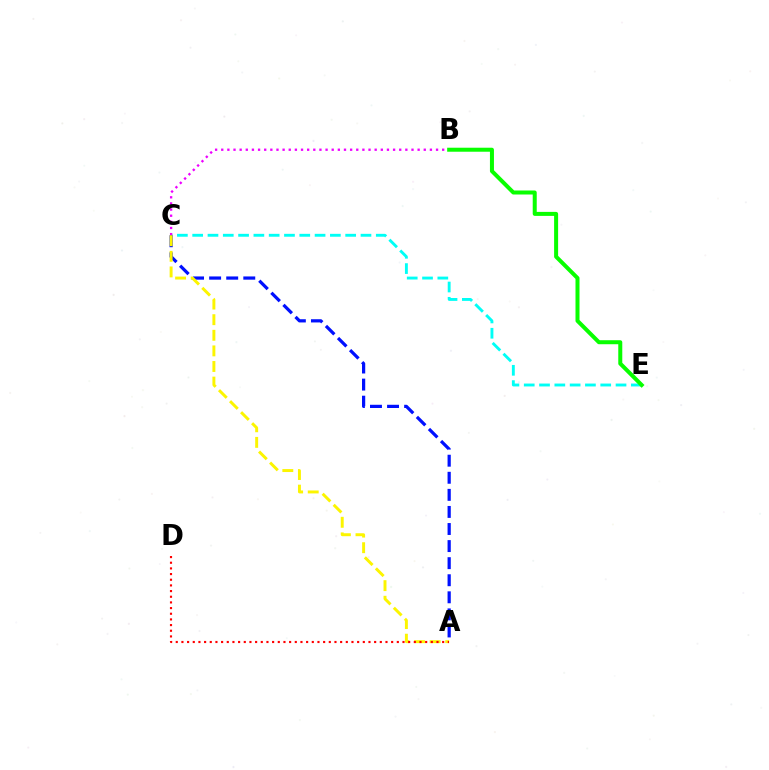{('C', 'E'): [{'color': '#00fff6', 'line_style': 'dashed', 'thickness': 2.08}], ('B', 'C'): [{'color': '#ee00ff', 'line_style': 'dotted', 'thickness': 1.67}], ('B', 'E'): [{'color': '#08ff00', 'line_style': 'solid', 'thickness': 2.88}], ('A', 'C'): [{'color': '#0010ff', 'line_style': 'dashed', 'thickness': 2.32}, {'color': '#fcf500', 'line_style': 'dashed', 'thickness': 2.12}], ('A', 'D'): [{'color': '#ff0000', 'line_style': 'dotted', 'thickness': 1.54}]}